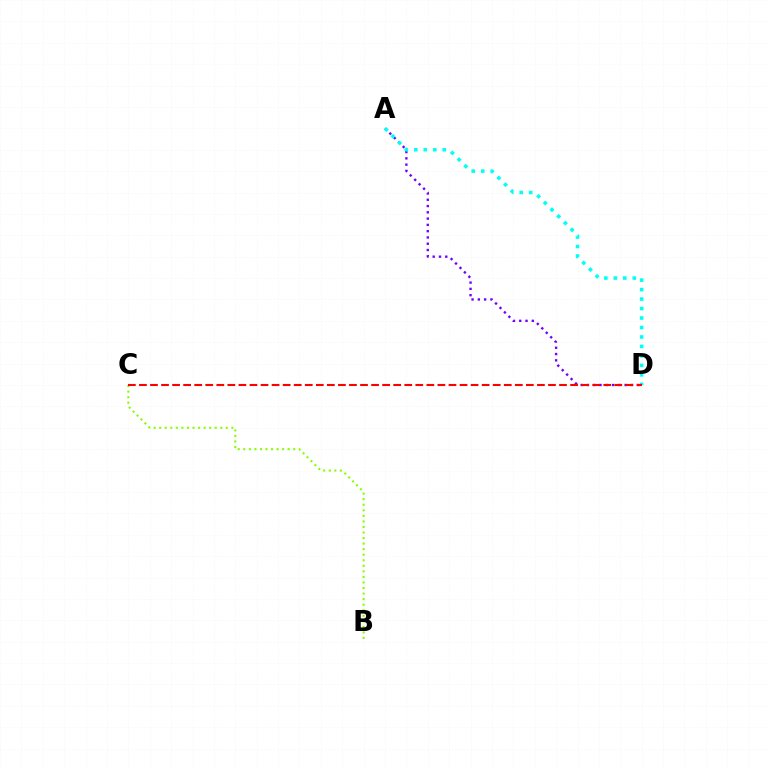{('A', 'D'): [{'color': '#7200ff', 'line_style': 'dotted', 'thickness': 1.71}, {'color': '#00fff6', 'line_style': 'dotted', 'thickness': 2.57}], ('B', 'C'): [{'color': '#84ff00', 'line_style': 'dotted', 'thickness': 1.51}], ('C', 'D'): [{'color': '#ff0000', 'line_style': 'dashed', 'thickness': 1.5}]}